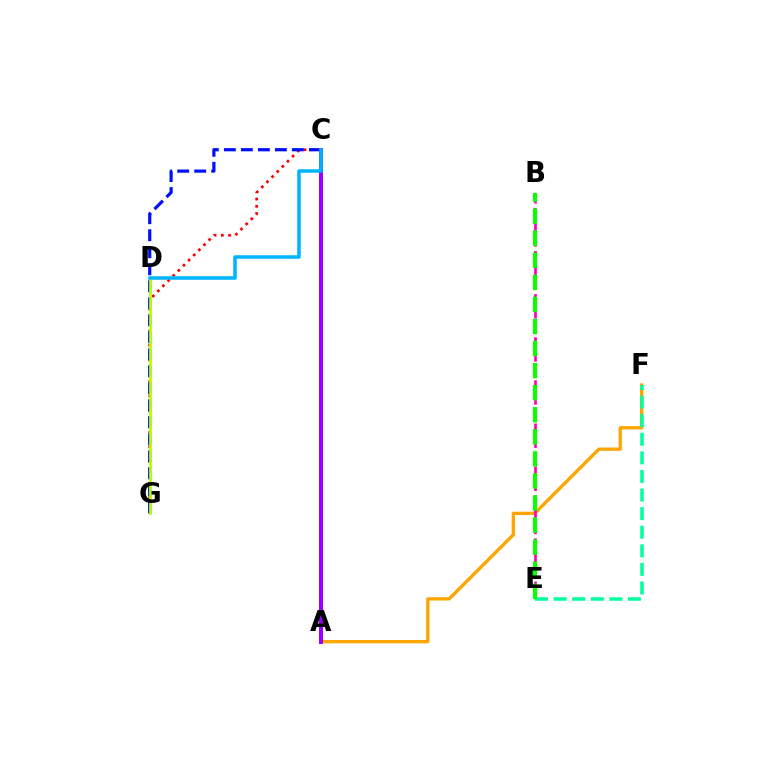{('A', 'F'): [{'color': '#ffa500', 'line_style': 'solid', 'thickness': 2.39}], ('C', 'G'): [{'color': '#ff0000', 'line_style': 'dotted', 'thickness': 1.97}, {'color': '#0010ff', 'line_style': 'dashed', 'thickness': 2.31}], ('B', 'E'): [{'color': '#ff00bd', 'line_style': 'dashed', 'thickness': 1.95}, {'color': '#08ff00', 'line_style': 'dashed', 'thickness': 3.0}], ('A', 'C'): [{'color': '#9b00ff', 'line_style': 'solid', 'thickness': 2.87}], ('E', 'F'): [{'color': '#00ff9d', 'line_style': 'dashed', 'thickness': 2.53}], ('D', 'G'): [{'color': '#b3ff00', 'line_style': 'solid', 'thickness': 1.97}], ('C', 'D'): [{'color': '#00b5ff', 'line_style': 'solid', 'thickness': 2.54}]}